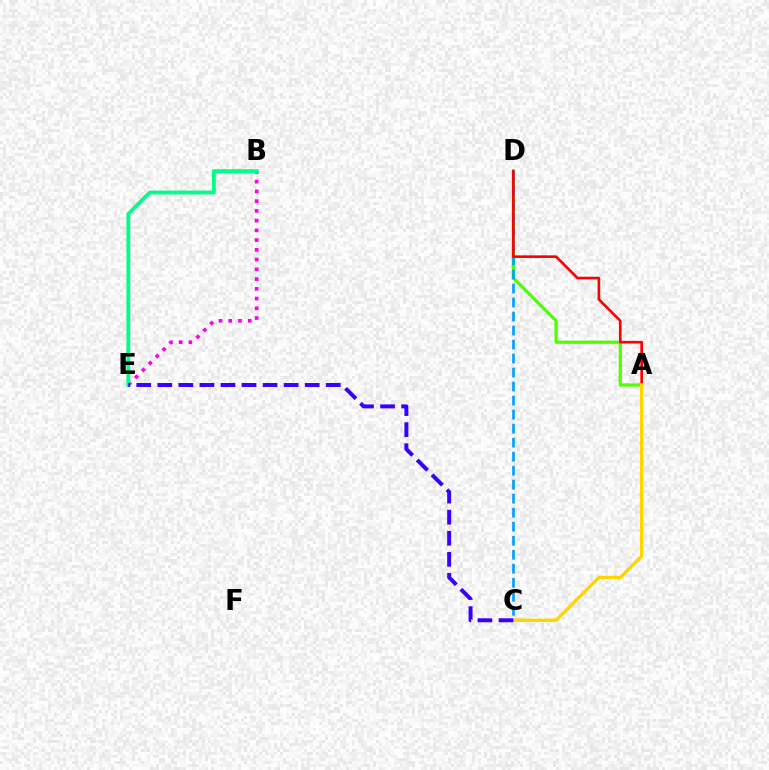{('A', 'D'): [{'color': '#4fff00', 'line_style': 'solid', 'thickness': 2.32}, {'color': '#ff0000', 'line_style': 'solid', 'thickness': 1.9}], ('C', 'D'): [{'color': '#009eff', 'line_style': 'dashed', 'thickness': 1.9}], ('B', 'E'): [{'color': '#ff00ed', 'line_style': 'dotted', 'thickness': 2.65}, {'color': '#00ff86', 'line_style': 'solid', 'thickness': 2.75}], ('A', 'C'): [{'color': '#ffd500', 'line_style': 'solid', 'thickness': 2.43}], ('C', 'E'): [{'color': '#3700ff', 'line_style': 'dashed', 'thickness': 2.86}]}